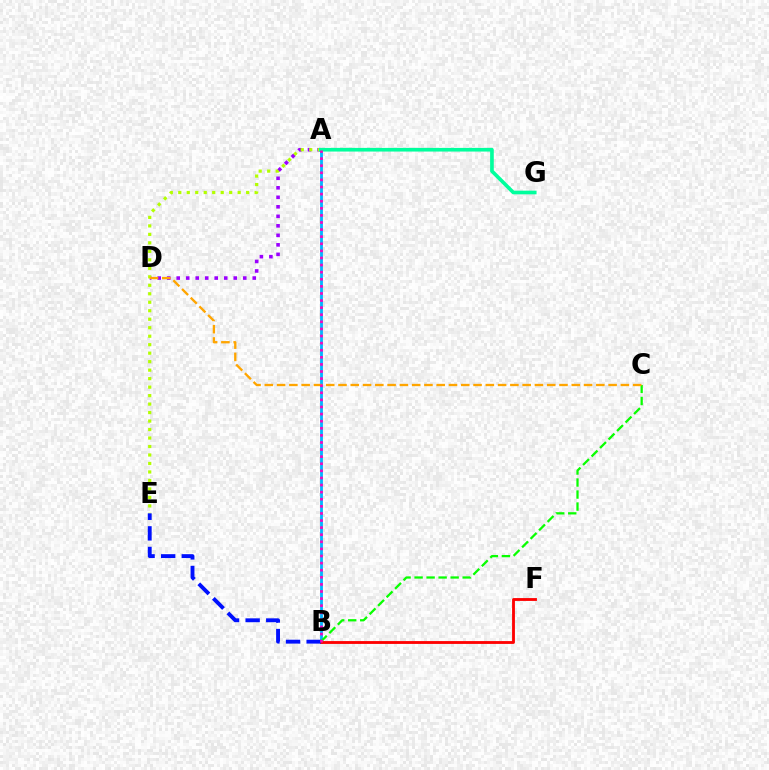{('A', 'B'): [{'color': '#00b5ff', 'line_style': 'solid', 'thickness': 2.03}, {'color': '#ff00bd', 'line_style': 'dotted', 'thickness': 1.93}], ('A', 'D'): [{'color': '#9b00ff', 'line_style': 'dotted', 'thickness': 2.58}], ('B', 'F'): [{'color': '#ff0000', 'line_style': 'solid', 'thickness': 2.04}], ('A', 'E'): [{'color': '#b3ff00', 'line_style': 'dotted', 'thickness': 2.31}], ('B', 'C'): [{'color': '#08ff00', 'line_style': 'dashed', 'thickness': 1.63}], ('C', 'D'): [{'color': '#ffa500', 'line_style': 'dashed', 'thickness': 1.67}], ('B', 'E'): [{'color': '#0010ff', 'line_style': 'dashed', 'thickness': 2.8}], ('A', 'G'): [{'color': '#00ff9d', 'line_style': 'solid', 'thickness': 2.63}]}